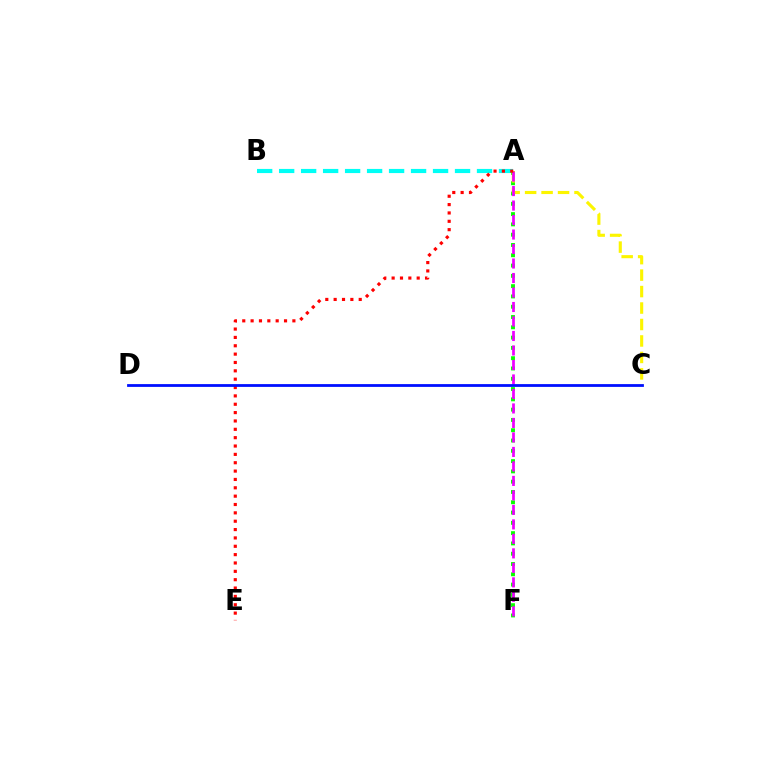{('A', 'B'): [{'color': '#00fff6', 'line_style': 'dashed', 'thickness': 2.99}], ('A', 'F'): [{'color': '#08ff00', 'line_style': 'dotted', 'thickness': 2.8}, {'color': '#ee00ff', 'line_style': 'dashed', 'thickness': 1.97}], ('A', 'C'): [{'color': '#fcf500', 'line_style': 'dashed', 'thickness': 2.24}], ('A', 'E'): [{'color': '#ff0000', 'line_style': 'dotted', 'thickness': 2.27}], ('C', 'D'): [{'color': '#0010ff', 'line_style': 'solid', 'thickness': 2.01}]}